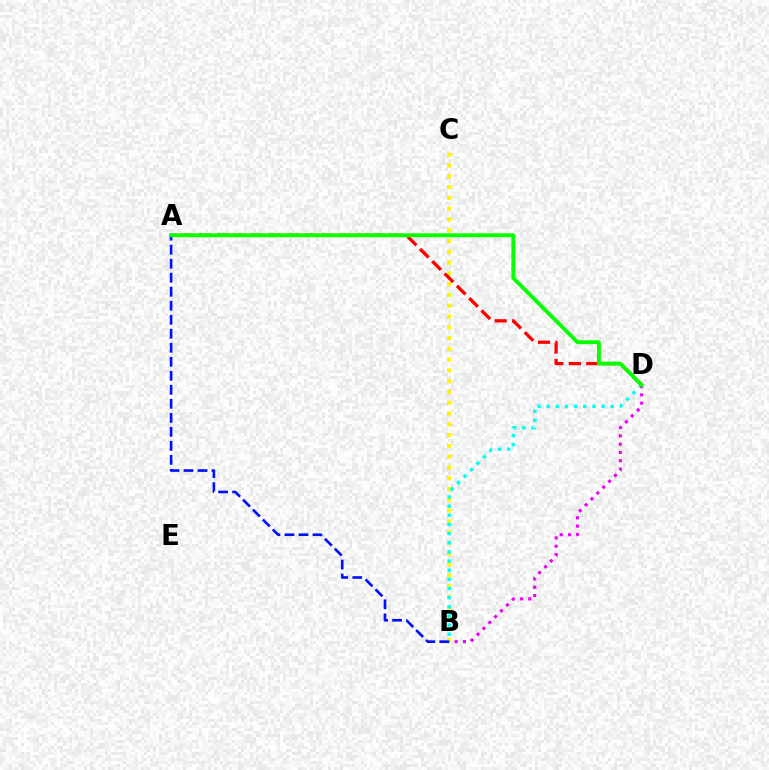{('B', 'C'): [{'color': '#fcf500', 'line_style': 'dotted', 'thickness': 2.93}], ('A', 'B'): [{'color': '#0010ff', 'line_style': 'dashed', 'thickness': 1.9}], ('A', 'D'): [{'color': '#ff0000', 'line_style': 'dashed', 'thickness': 2.36}, {'color': '#08ff00', 'line_style': 'solid', 'thickness': 2.78}], ('B', 'D'): [{'color': '#00fff6', 'line_style': 'dotted', 'thickness': 2.48}, {'color': '#ee00ff', 'line_style': 'dotted', 'thickness': 2.26}]}